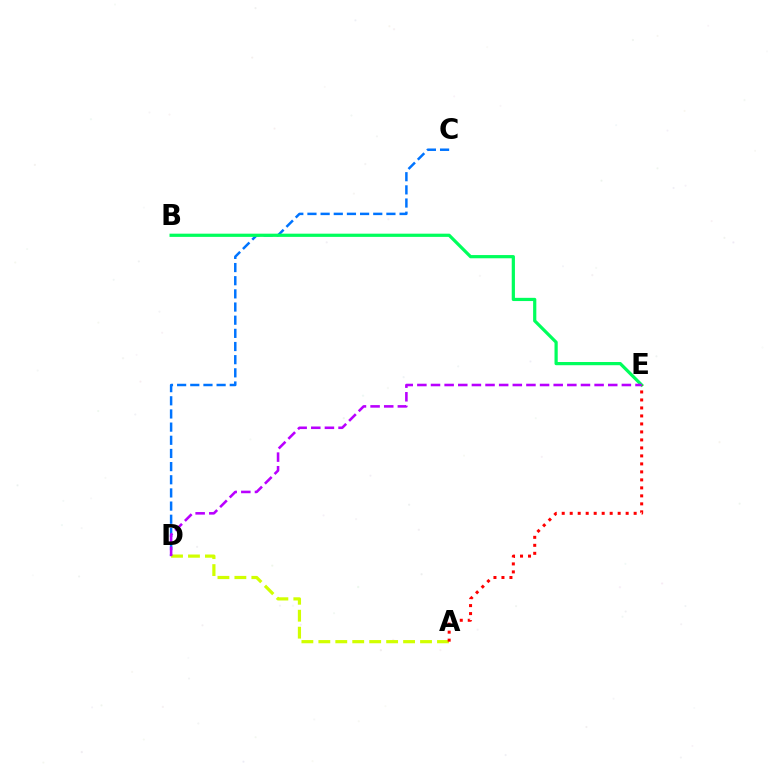{('C', 'D'): [{'color': '#0074ff', 'line_style': 'dashed', 'thickness': 1.79}], ('B', 'E'): [{'color': '#00ff5c', 'line_style': 'solid', 'thickness': 2.31}], ('A', 'D'): [{'color': '#d1ff00', 'line_style': 'dashed', 'thickness': 2.3}], ('A', 'E'): [{'color': '#ff0000', 'line_style': 'dotted', 'thickness': 2.17}], ('D', 'E'): [{'color': '#b900ff', 'line_style': 'dashed', 'thickness': 1.85}]}